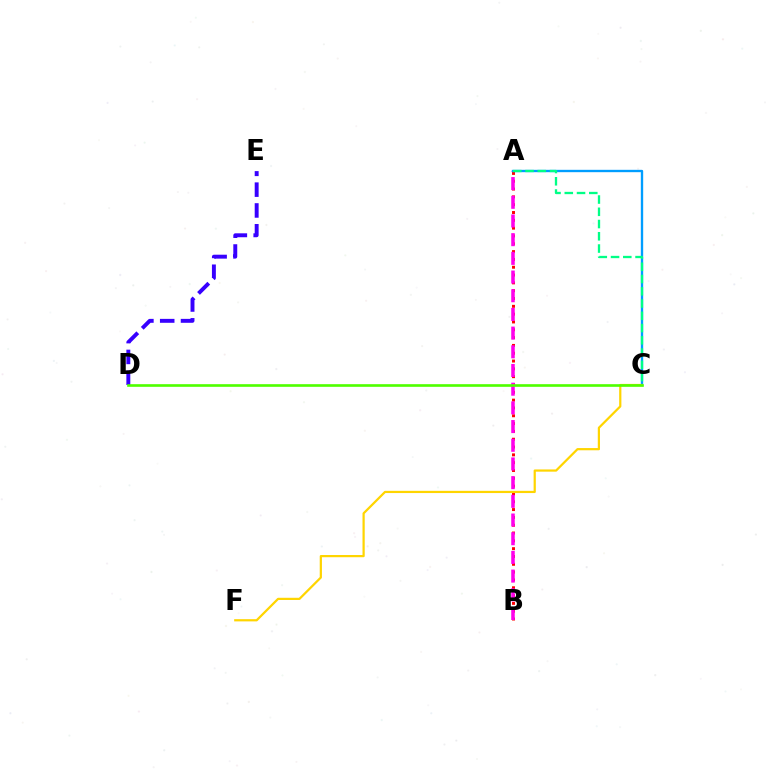{('A', 'B'): [{'color': '#ff0000', 'line_style': 'dotted', 'thickness': 2.12}, {'color': '#ff00ed', 'line_style': 'dashed', 'thickness': 2.54}], ('D', 'E'): [{'color': '#3700ff', 'line_style': 'dashed', 'thickness': 2.83}], ('A', 'C'): [{'color': '#009eff', 'line_style': 'solid', 'thickness': 1.69}, {'color': '#00ff86', 'line_style': 'dashed', 'thickness': 1.66}], ('C', 'F'): [{'color': '#ffd500', 'line_style': 'solid', 'thickness': 1.6}], ('C', 'D'): [{'color': '#4fff00', 'line_style': 'solid', 'thickness': 1.9}]}